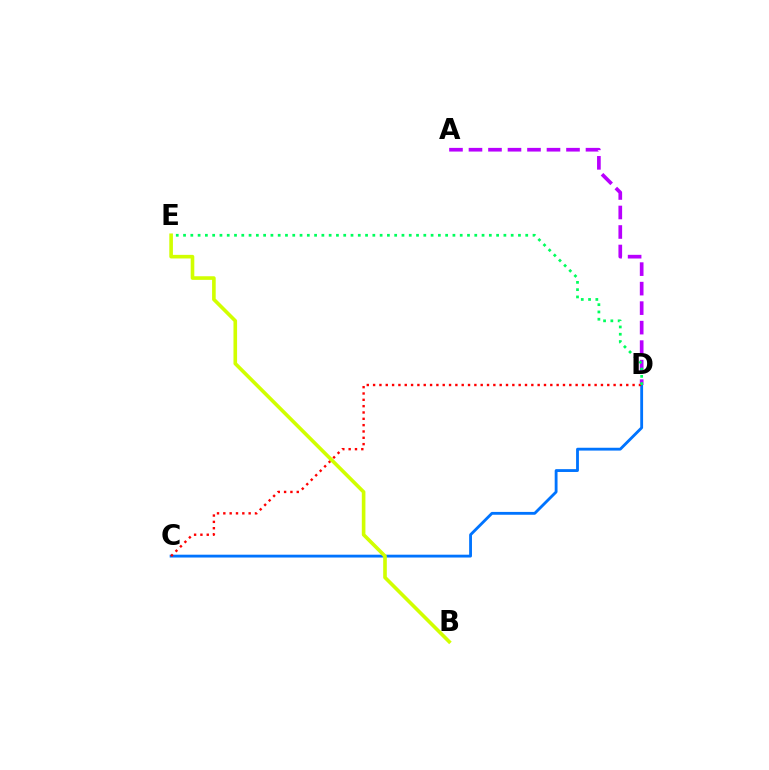{('C', 'D'): [{'color': '#0074ff', 'line_style': 'solid', 'thickness': 2.04}, {'color': '#ff0000', 'line_style': 'dotted', 'thickness': 1.72}], ('A', 'D'): [{'color': '#b900ff', 'line_style': 'dashed', 'thickness': 2.65}], ('D', 'E'): [{'color': '#00ff5c', 'line_style': 'dotted', 'thickness': 1.98}], ('B', 'E'): [{'color': '#d1ff00', 'line_style': 'solid', 'thickness': 2.6}]}